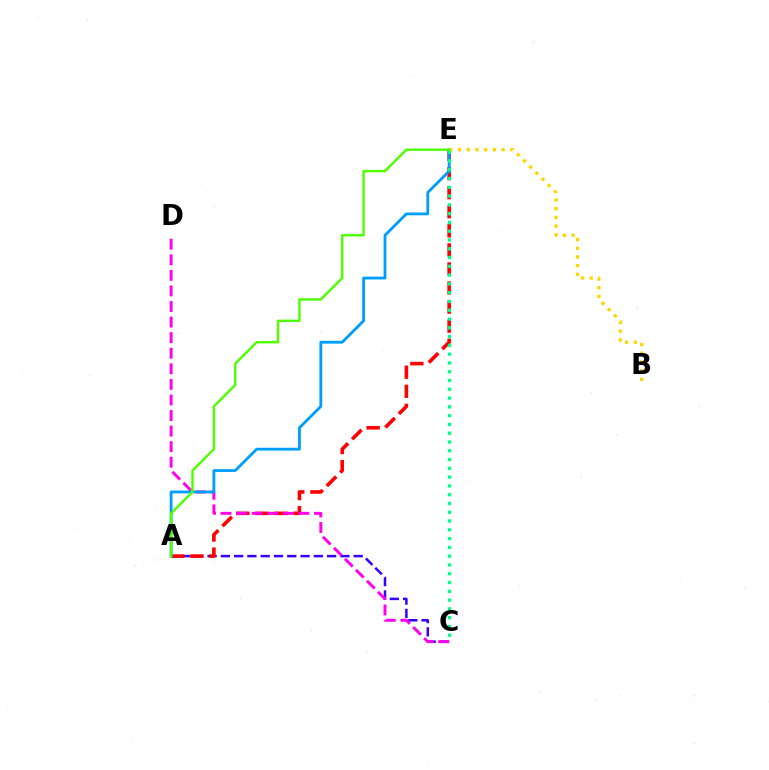{('A', 'C'): [{'color': '#3700ff', 'line_style': 'dashed', 'thickness': 1.8}], ('A', 'E'): [{'color': '#ff0000', 'line_style': 'dashed', 'thickness': 2.59}, {'color': '#009eff', 'line_style': 'solid', 'thickness': 2.04}, {'color': '#4fff00', 'line_style': 'solid', 'thickness': 1.74}], ('C', 'D'): [{'color': '#ff00ed', 'line_style': 'dashed', 'thickness': 2.12}], ('B', 'E'): [{'color': '#ffd500', 'line_style': 'dotted', 'thickness': 2.36}], ('C', 'E'): [{'color': '#00ff86', 'line_style': 'dotted', 'thickness': 2.39}]}